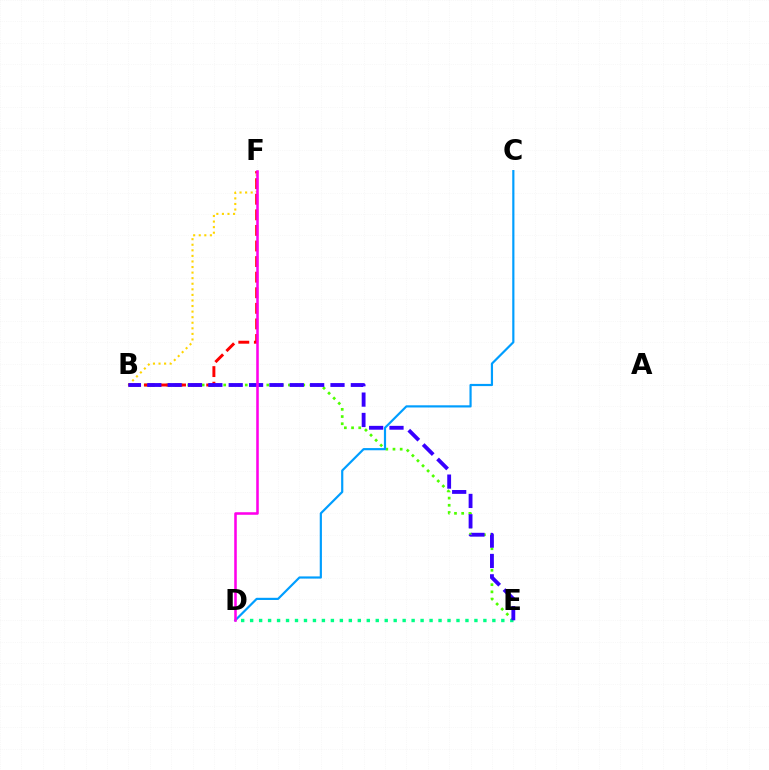{('B', 'E'): [{'color': '#4fff00', 'line_style': 'dotted', 'thickness': 1.95}, {'color': '#3700ff', 'line_style': 'dashed', 'thickness': 2.77}], ('B', 'F'): [{'color': '#ffd500', 'line_style': 'dotted', 'thickness': 1.51}, {'color': '#ff0000', 'line_style': 'dashed', 'thickness': 2.12}], ('C', 'D'): [{'color': '#009eff', 'line_style': 'solid', 'thickness': 1.57}], ('D', 'E'): [{'color': '#00ff86', 'line_style': 'dotted', 'thickness': 2.44}], ('D', 'F'): [{'color': '#ff00ed', 'line_style': 'solid', 'thickness': 1.84}]}